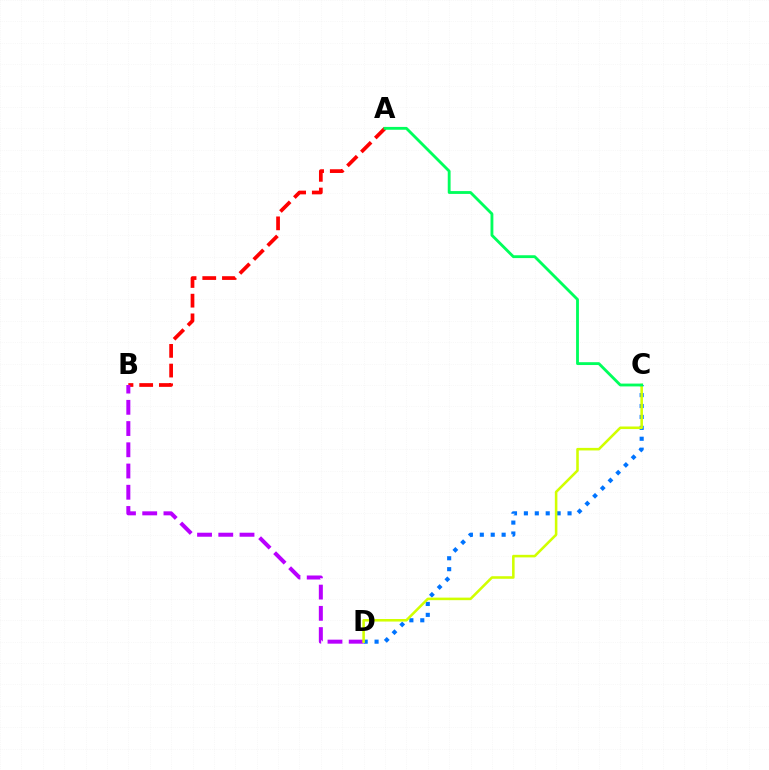{('A', 'B'): [{'color': '#ff0000', 'line_style': 'dashed', 'thickness': 2.67}], ('C', 'D'): [{'color': '#0074ff', 'line_style': 'dotted', 'thickness': 2.96}, {'color': '#d1ff00', 'line_style': 'solid', 'thickness': 1.84}], ('B', 'D'): [{'color': '#b900ff', 'line_style': 'dashed', 'thickness': 2.88}], ('A', 'C'): [{'color': '#00ff5c', 'line_style': 'solid', 'thickness': 2.04}]}